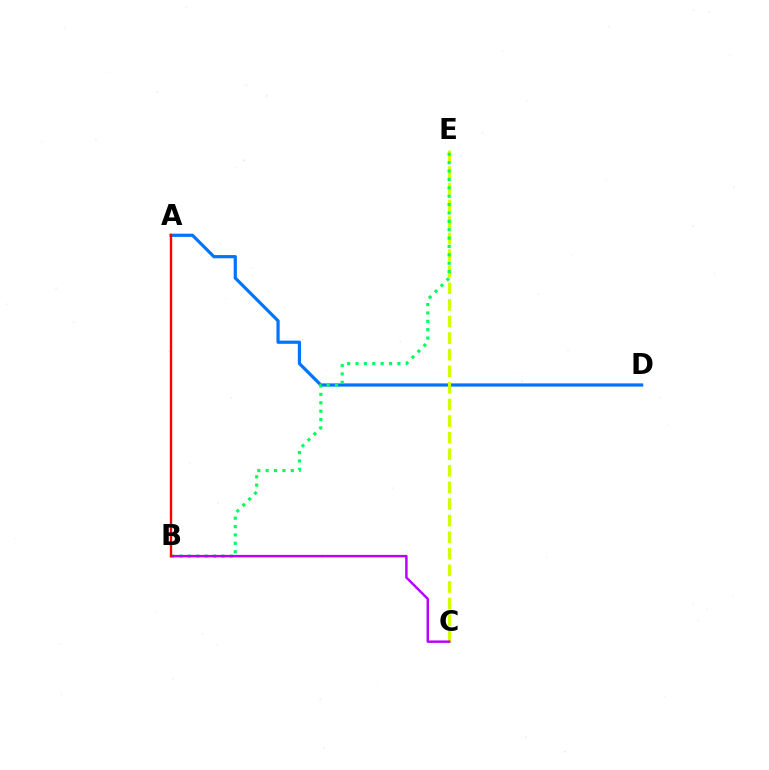{('A', 'D'): [{'color': '#0074ff', 'line_style': 'solid', 'thickness': 2.31}], ('C', 'E'): [{'color': '#d1ff00', 'line_style': 'dashed', 'thickness': 2.25}], ('B', 'E'): [{'color': '#00ff5c', 'line_style': 'dotted', 'thickness': 2.28}], ('B', 'C'): [{'color': '#b900ff', 'line_style': 'solid', 'thickness': 1.76}], ('A', 'B'): [{'color': '#ff0000', 'line_style': 'solid', 'thickness': 1.69}]}